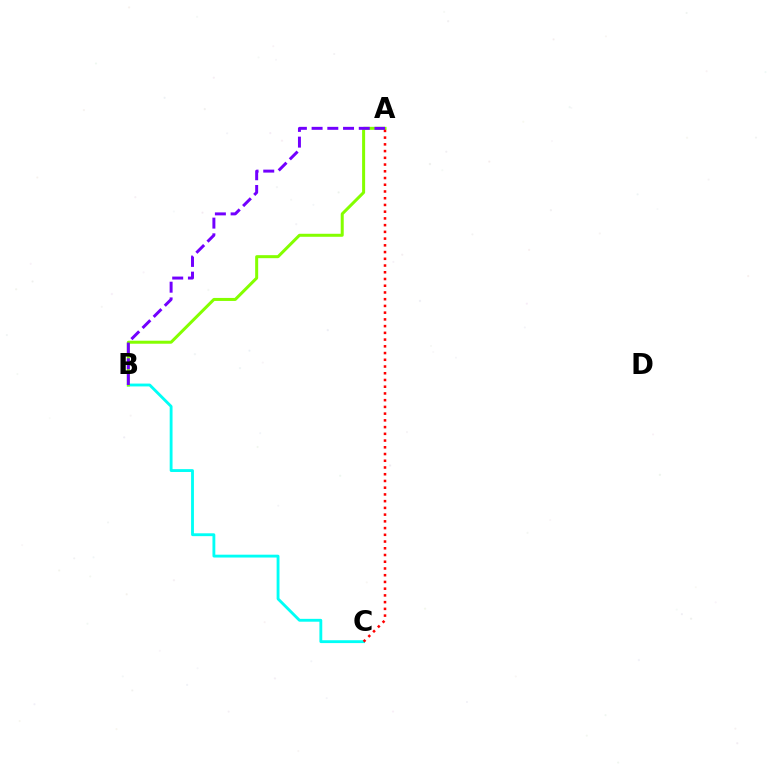{('B', 'C'): [{'color': '#00fff6', 'line_style': 'solid', 'thickness': 2.05}], ('A', 'B'): [{'color': '#84ff00', 'line_style': 'solid', 'thickness': 2.17}, {'color': '#7200ff', 'line_style': 'dashed', 'thickness': 2.14}], ('A', 'C'): [{'color': '#ff0000', 'line_style': 'dotted', 'thickness': 1.83}]}